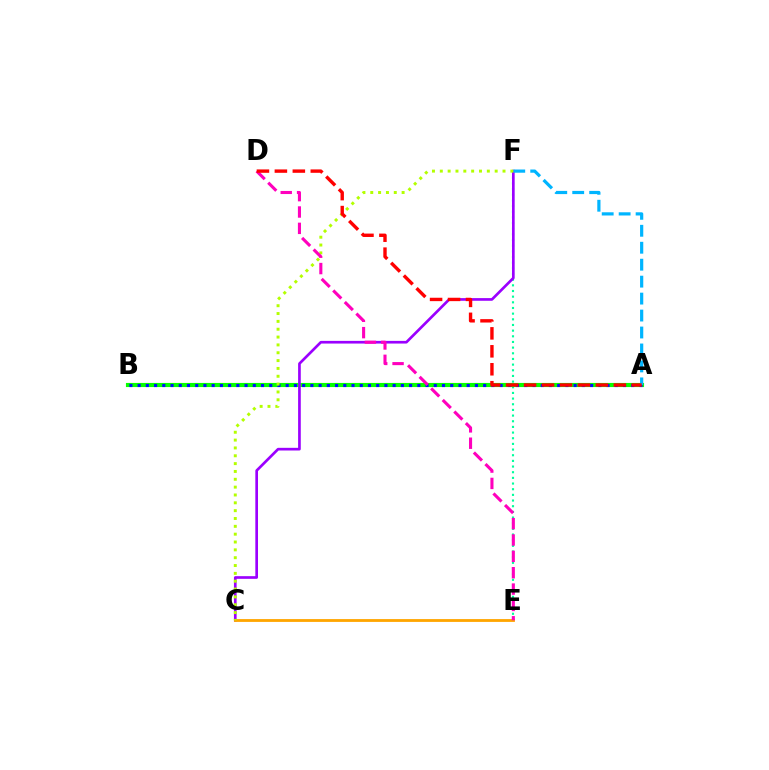{('E', 'F'): [{'color': '#00ff9d', 'line_style': 'dotted', 'thickness': 1.54}], ('A', 'B'): [{'color': '#08ff00', 'line_style': 'solid', 'thickness': 2.97}, {'color': '#0010ff', 'line_style': 'dotted', 'thickness': 2.24}], ('C', 'F'): [{'color': '#9b00ff', 'line_style': 'solid', 'thickness': 1.93}, {'color': '#b3ff00', 'line_style': 'dotted', 'thickness': 2.13}], ('A', 'F'): [{'color': '#00b5ff', 'line_style': 'dashed', 'thickness': 2.3}], ('C', 'E'): [{'color': '#ffa500', 'line_style': 'solid', 'thickness': 2.03}], ('D', 'E'): [{'color': '#ff00bd', 'line_style': 'dashed', 'thickness': 2.22}], ('A', 'D'): [{'color': '#ff0000', 'line_style': 'dashed', 'thickness': 2.44}]}